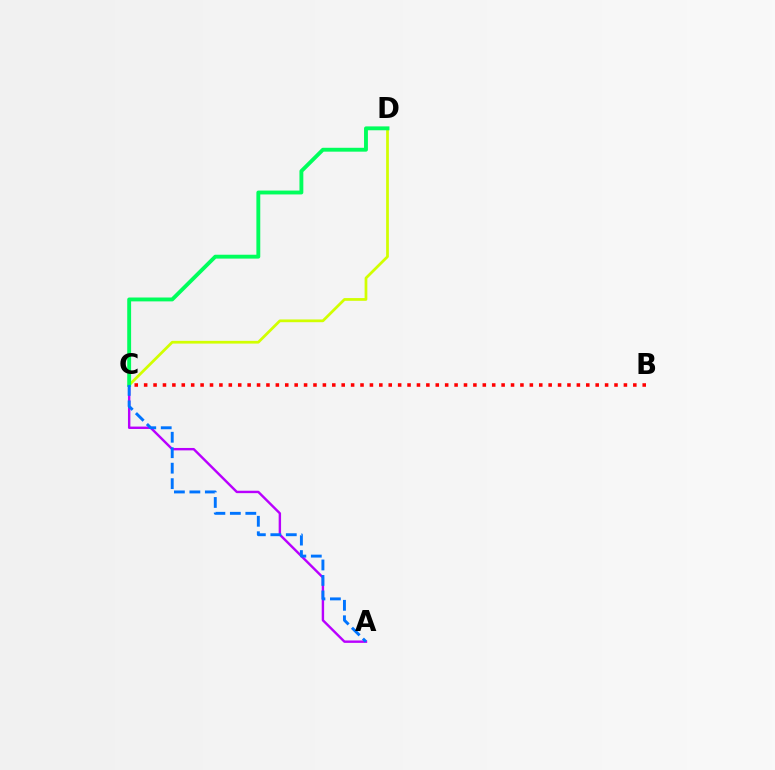{('A', 'C'): [{'color': '#b900ff', 'line_style': 'solid', 'thickness': 1.73}, {'color': '#0074ff', 'line_style': 'dashed', 'thickness': 2.1}], ('B', 'C'): [{'color': '#ff0000', 'line_style': 'dotted', 'thickness': 2.56}], ('C', 'D'): [{'color': '#d1ff00', 'line_style': 'solid', 'thickness': 1.97}, {'color': '#00ff5c', 'line_style': 'solid', 'thickness': 2.79}]}